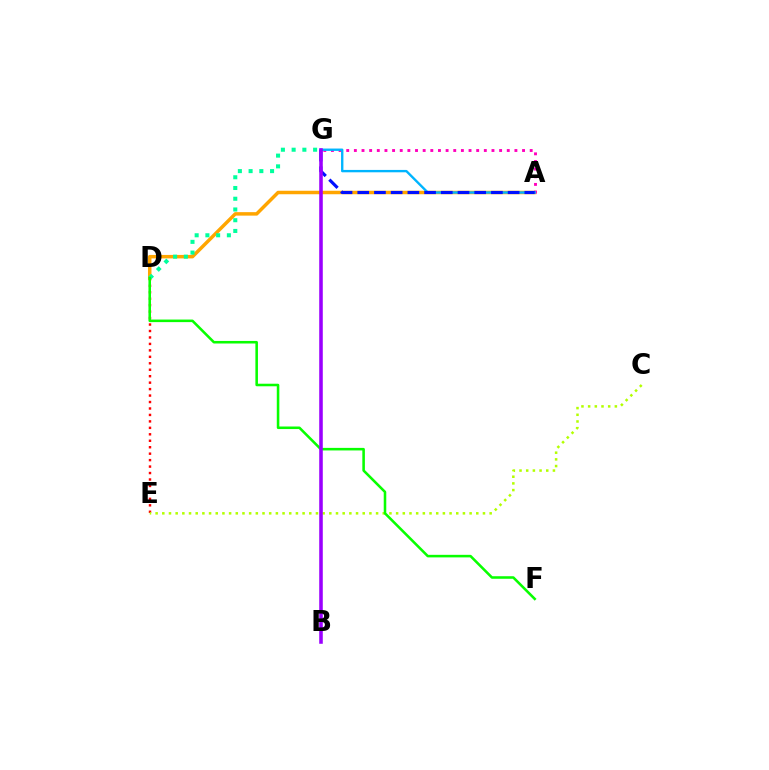{('D', 'E'): [{'color': '#ff0000', 'line_style': 'dotted', 'thickness': 1.75}], ('A', 'D'): [{'color': '#ffa500', 'line_style': 'solid', 'thickness': 2.51}], ('D', 'G'): [{'color': '#00ff9d', 'line_style': 'dotted', 'thickness': 2.92}], ('A', 'G'): [{'color': '#ff00bd', 'line_style': 'dotted', 'thickness': 2.08}, {'color': '#00b5ff', 'line_style': 'solid', 'thickness': 1.7}, {'color': '#0010ff', 'line_style': 'dashed', 'thickness': 2.27}], ('C', 'E'): [{'color': '#b3ff00', 'line_style': 'dotted', 'thickness': 1.82}], ('D', 'F'): [{'color': '#08ff00', 'line_style': 'solid', 'thickness': 1.84}], ('B', 'G'): [{'color': '#9b00ff', 'line_style': 'solid', 'thickness': 2.56}]}